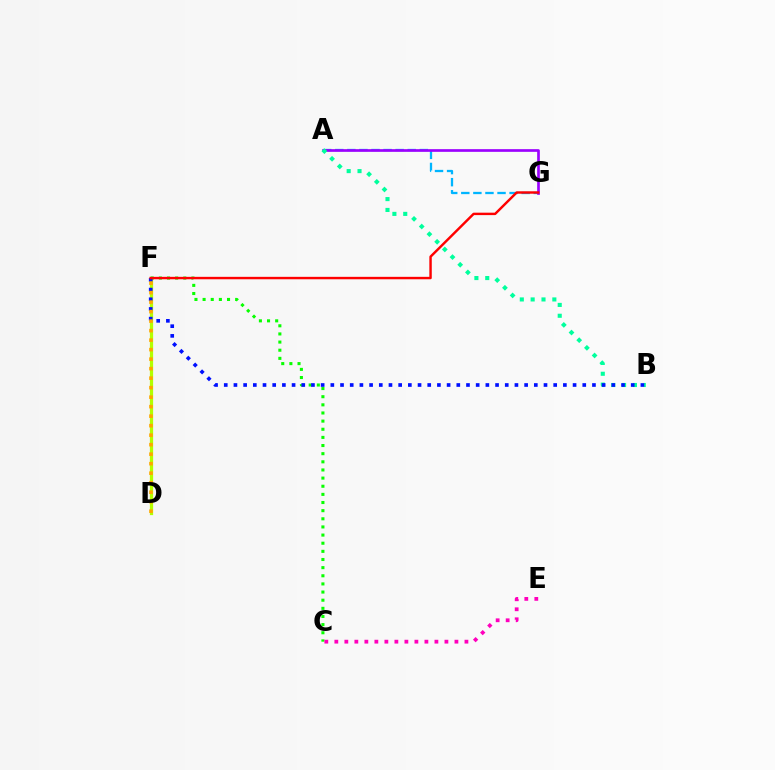{('A', 'G'): [{'color': '#00b5ff', 'line_style': 'dashed', 'thickness': 1.64}, {'color': '#9b00ff', 'line_style': 'solid', 'thickness': 1.93}], ('D', 'F'): [{'color': '#b3ff00', 'line_style': 'solid', 'thickness': 2.34}, {'color': '#ffa500', 'line_style': 'dotted', 'thickness': 2.58}], ('C', 'F'): [{'color': '#08ff00', 'line_style': 'dotted', 'thickness': 2.21}], ('A', 'B'): [{'color': '#00ff9d', 'line_style': 'dotted', 'thickness': 2.95}], ('B', 'F'): [{'color': '#0010ff', 'line_style': 'dotted', 'thickness': 2.63}], ('C', 'E'): [{'color': '#ff00bd', 'line_style': 'dotted', 'thickness': 2.72}], ('F', 'G'): [{'color': '#ff0000', 'line_style': 'solid', 'thickness': 1.75}]}